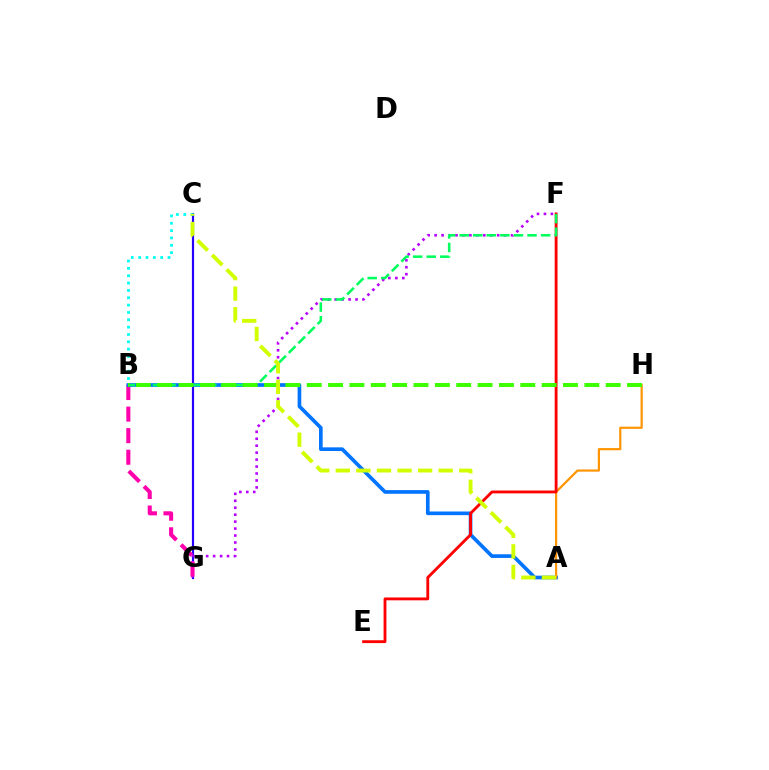{('C', 'G'): [{'color': '#2500ff', 'line_style': 'solid', 'thickness': 1.56}], ('F', 'G'): [{'color': '#b900ff', 'line_style': 'dotted', 'thickness': 1.89}], ('B', 'C'): [{'color': '#00fff6', 'line_style': 'dotted', 'thickness': 2.0}], ('B', 'G'): [{'color': '#ff00ac', 'line_style': 'dashed', 'thickness': 2.93}], ('A', 'B'): [{'color': '#0074ff', 'line_style': 'solid', 'thickness': 2.64}], ('A', 'H'): [{'color': '#ff9400', 'line_style': 'solid', 'thickness': 1.58}], ('E', 'F'): [{'color': '#ff0000', 'line_style': 'solid', 'thickness': 2.05}], ('B', 'F'): [{'color': '#00ff5c', 'line_style': 'dashed', 'thickness': 1.84}], ('B', 'H'): [{'color': '#3dff00', 'line_style': 'dashed', 'thickness': 2.9}], ('A', 'C'): [{'color': '#d1ff00', 'line_style': 'dashed', 'thickness': 2.79}]}